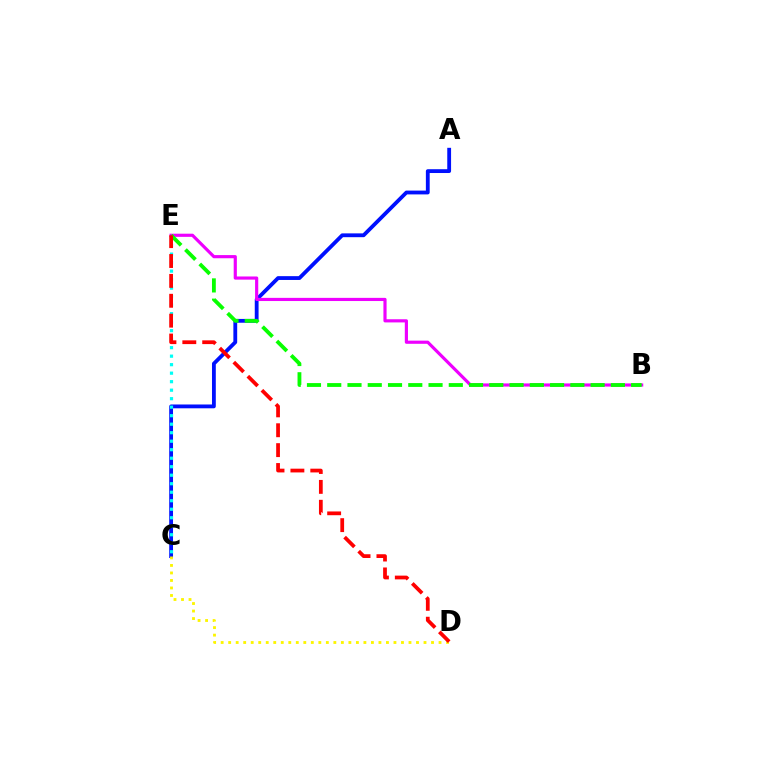{('A', 'C'): [{'color': '#0010ff', 'line_style': 'solid', 'thickness': 2.74}], ('C', 'E'): [{'color': '#00fff6', 'line_style': 'dotted', 'thickness': 2.31}], ('B', 'E'): [{'color': '#ee00ff', 'line_style': 'solid', 'thickness': 2.28}, {'color': '#08ff00', 'line_style': 'dashed', 'thickness': 2.75}], ('C', 'D'): [{'color': '#fcf500', 'line_style': 'dotted', 'thickness': 2.04}], ('D', 'E'): [{'color': '#ff0000', 'line_style': 'dashed', 'thickness': 2.7}]}